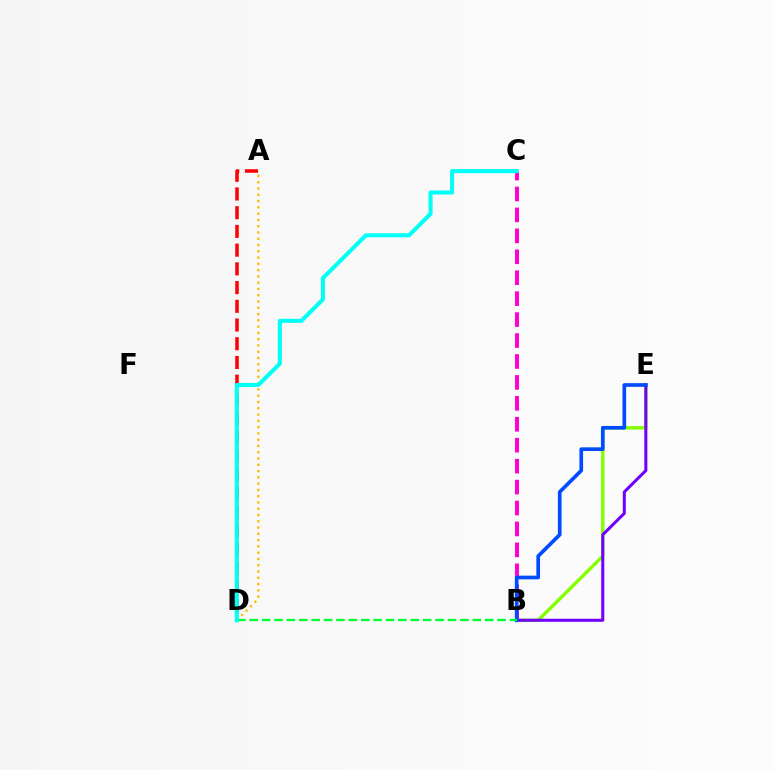{('A', 'D'): [{'color': '#ffbd00', 'line_style': 'dotted', 'thickness': 1.71}, {'color': '#ff0000', 'line_style': 'dashed', 'thickness': 2.54}], ('B', 'E'): [{'color': '#84ff00', 'line_style': 'solid', 'thickness': 2.45}, {'color': '#7200ff', 'line_style': 'solid', 'thickness': 2.19}, {'color': '#004bff', 'line_style': 'solid', 'thickness': 2.65}], ('B', 'C'): [{'color': '#ff00cf', 'line_style': 'dashed', 'thickness': 2.84}], ('B', 'D'): [{'color': '#00ff39', 'line_style': 'dashed', 'thickness': 1.68}], ('C', 'D'): [{'color': '#00fff6', 'line_style': 'solid', 'thickness': 2.92}]}